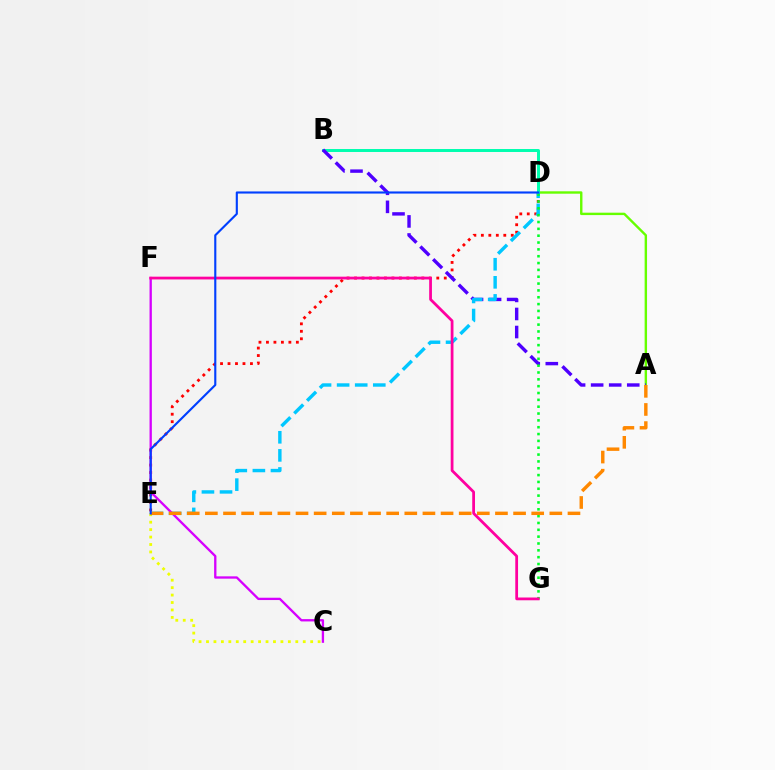{('C', 'E'): [{'color': '#eeff00', 'line_style': 'dotted', 'thickness': 2.02}], ('A', 'D'): [{'color': '#66ff00', 'line_style': 'solid', 'thickness': 1.73}], ('D', 'E'): [{'color': '#ff0000', 'line_style': 'dotted', 'thickness': 2.03}, {'color': '#00c7ff', 'line_style': 'dashed', 'thickness': 2.46}, {'color': '#003fff', 'line_style': 'solid', 'thickness': 1.53}], ('B', 'D'): [{'color': '#00ffaf', 'line_style': 'solid', 'thickness': 2.14}], ('A', 'B'): [{'color': '#4f00ff', 'line_style': 'dashed', 'thickness': 2.45}], ('D', 'G'): [{'color': '#00ff27', 'line_style': 'dotted', 'thickness': 1.86}], ('C', 'F'): [{'color': '#d600ff', 'line_style': 'solid', 'thickness': 1.67}], ('F', 'G'): [{'color': '#ff00a0', 'line_style': 'solid', 'thickness': 1.99}], ('A', 'E'): [{'color': '#ff8800', 'line_style': 'dashed', 'thickness': 2.46}]}